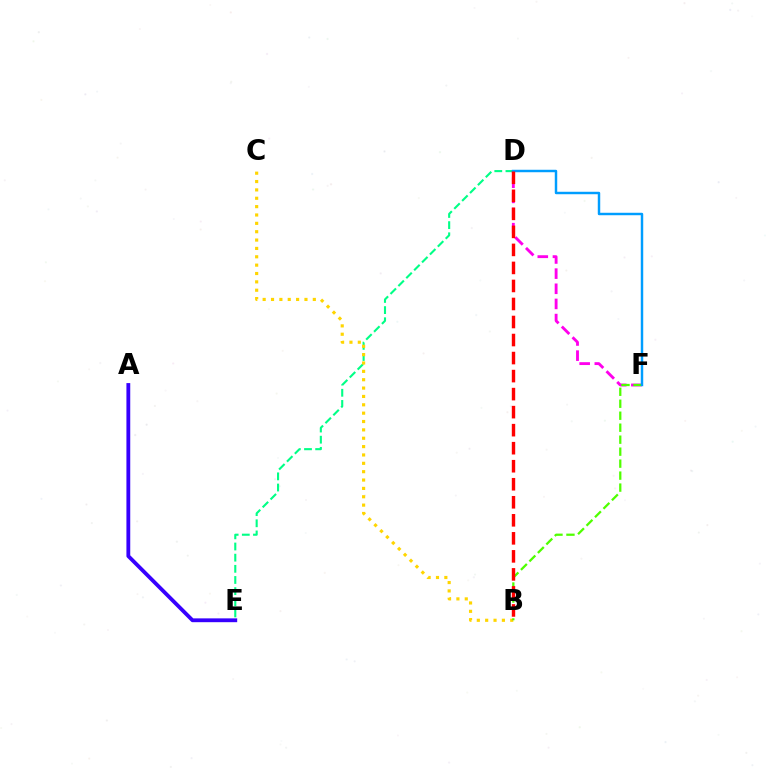{('D', 'E'): [{'color': '#00ff86', 'line_style': 'dashed', 'thickness': 1.52}], ('A', 'E'): [{'color': '#3700ff', 'line_style': 'solid', 'thickness': 2.75}], ('B', 'C'): [{'color': '#ffd500', 'line_style': 'dotted', 'thickness': 2.27}], ('D', 'F'): [{'color': '#ff00ed', 'line_style': 'dashed', 'thickness': 2.06}, {'color': '#009eff', 'line_style': 'solid', 'thickness': 1.77}], ('B', 'F'): [{'color': '#4fff00', 'line_style': 'dashed', 'thickness': 1.63}], ('B', 'D'): [{'color': '#ff0000', 'line_style': 'dashed', 'thickness': 2.45}]}